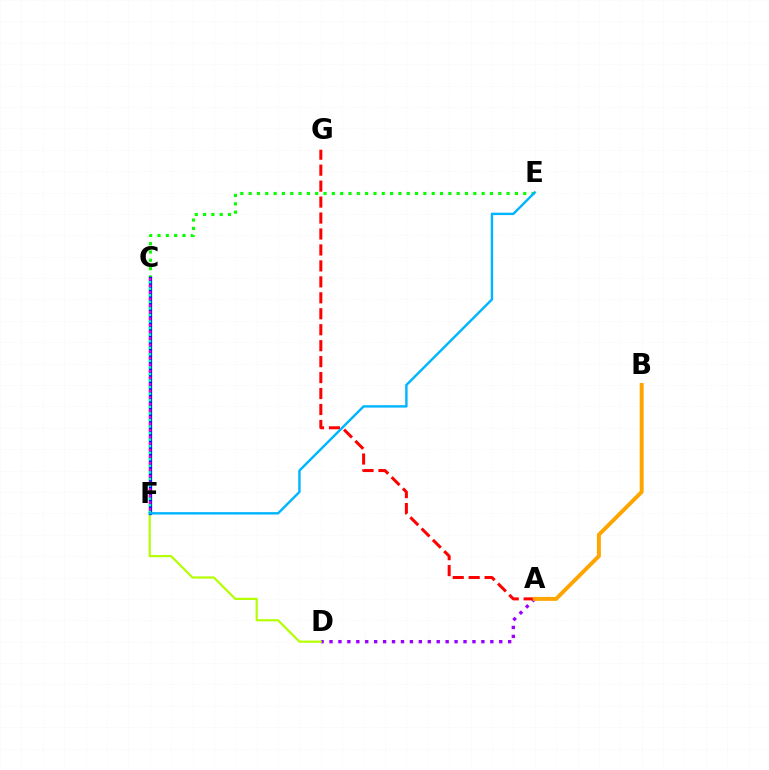{('C', 'E'): [{'color': '#08ff00', 'line_style': 'dotted', 'thickness': 2.26}], ('A', 'D'): [{'color': '#9b00ff', 'line_style': 'dotted', 'thickness': 2.43}], ('D', 'F'): [{'color': '#b3ff00', 'line_style': 'solid', 'thickness': 1.57}], ('C', 'F'): [{'color': '#0010ff', 'line_style': 'solid', 'thickness': 2.35}, {'color': '#00ff9d', 'line_style': 'dotted', 'thickness': 1.78}, {'color': '#ff00bd', 'line_style': 'dotted', 'thickness': 1.78}], ('A', 'G'): [{'color': '#ff0000', 'line_style': 'dashed', 'thickness': 2.17}], ('E', 'F'): [{'color': '#00b5ff', 'line_style': 'solid', 'thickness': 1.74}], ('A', 'B'): [{'color': '#ffa500', 'line_style': 'solid', 'thickness': 2.84}]}